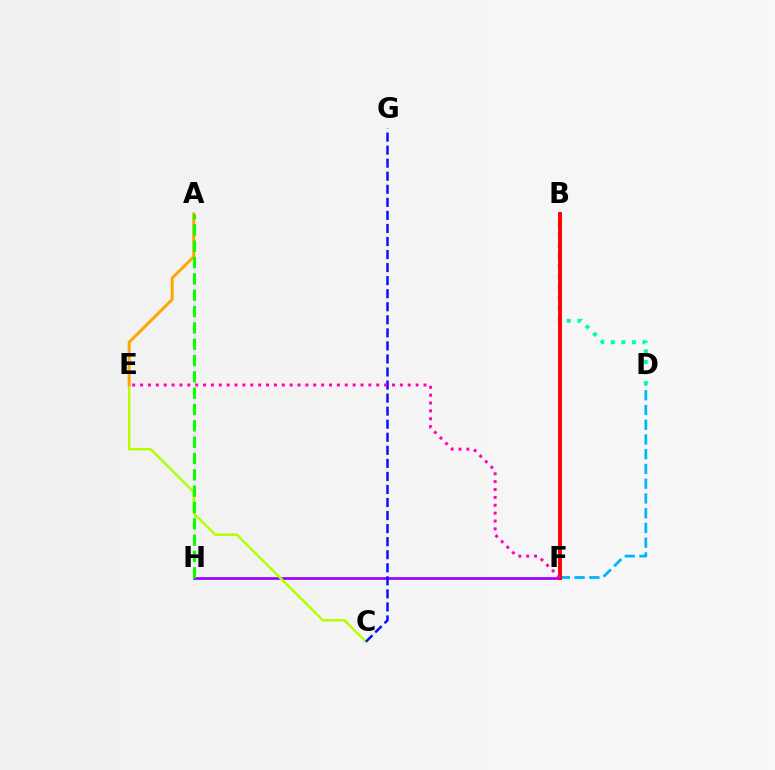{('F', 'H'): [{'color': '#9b00ff', 'line_style': 'solid', 'thickness': 1.96}], ('B', 'D'): [{'color': '#00ff9d', 'line_style': 'dotted', 'thickness': 2.87}], ('D', 'F'): [{'color': '#00b5ff', 'line_style': 'dashed', 'thickness': 2.0}], ('C', 'E'): [{'color': '#b3ff00', 'line_style': 'solid', 'thickness': 1.76}], ('B', 'F'): [{'color': '#ff0000', 'line_style': 'solid', 'thickness': 2.81}], ('C', 'G'): [{'color': '#0010ff', 'line_style': 'dashed', 'thickness': 1.77}], ('A', 'E'): [{'color': '#ffa500', 'line_style': 'solid', 'thickness': 2.13}], ('E', 'F'): [{'color': '#ff00bd', 'line_style': 'dotted', 'thickness': 2.14}], ('A', 'H'): [{'color': '#08ff00', 'line_style': 'dashed', 'thickness': 2.22}]}